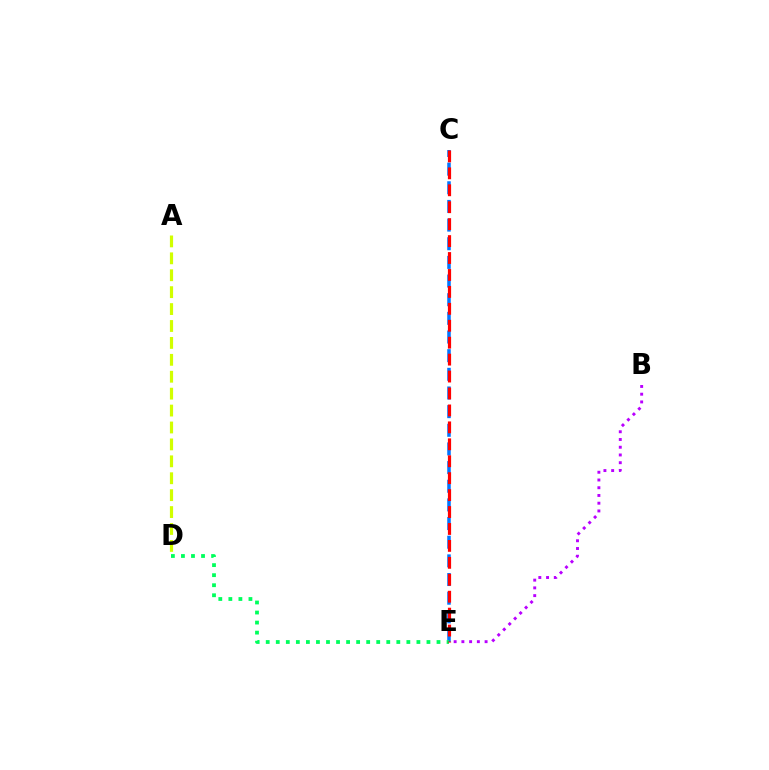{('A', 'D'): [{'color': '#d1ff00', 'line_style': 'dashed', 'thickness': 2.3}], ('C', 'E'): [{'color': '#0074ff', 'line_style': 'dashed', 'thickness': 2.53}, {'color': '#ff0000', 'line_style': 'dashed', 'thickness': 2.3}], ('D', 'E'): [{'color': '#00ff5c', 'line_style': 'dotted', 'thickness': 2.73}], ('B', 'E'): [{'color': '#b900ff', 'line_style': 'dotted', 'thickness': 2.1}]}